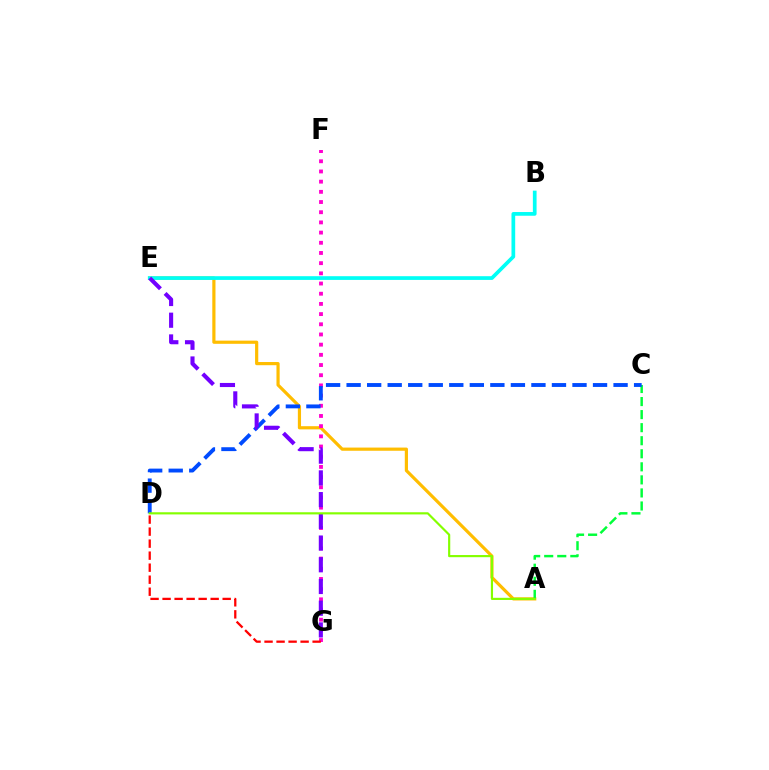{('A', 'E'): [{'color': '#ffbd00', 'line_style': 'solid', 'thickness': 2.29}], ('B', 'E'): [{'color': '#00fff6', 'line_style': 'solid', 'thickness': 2.67}], ('A', 'C'): [{'color': '#00ff39', 'line_style': 'dashed', 'thickness': 1.77}], ('F', 'G'): [{'color': '#ff00cf', 'line_style': 'dotted', 'thickness': 2.77}], ('C', 'D'): [{'color': '#004bff', 'line_style': 'dashed', 'thickness': 2.79}], ('E', 'G'): [{'color': '#7200ff', 'line_style': 'dashed', 'thickness': 2.95}], ('A', 'D'): [{'color': '#84ff00', 'line_style': 'solid', 'thickness': 1.56}], ('D', 'G'): [{'color': '#ff0000', 'line_style': 'dashed', 'thickness': 1.63}]}